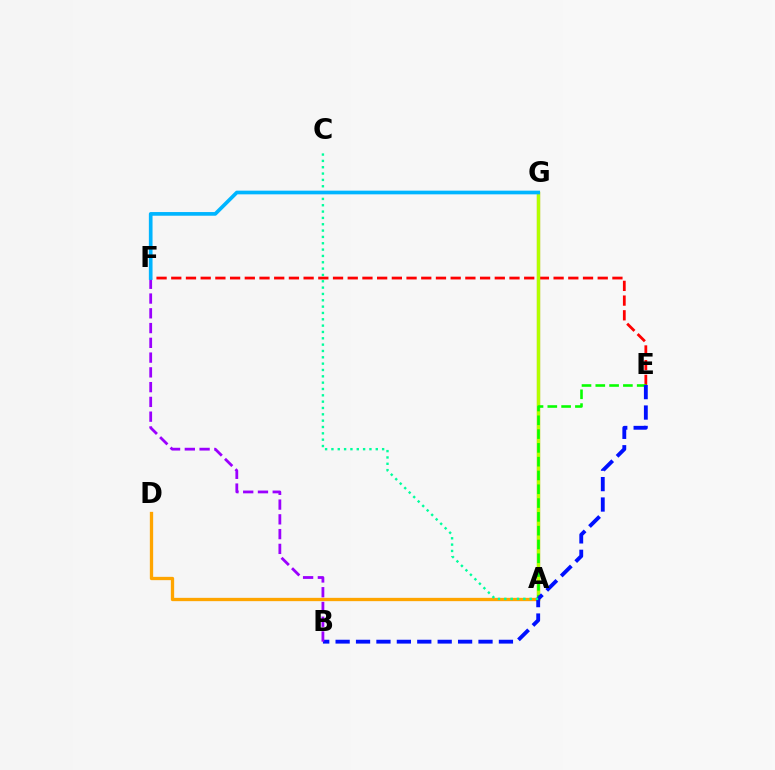{('A', 'G'): [{'color': '#ff00bd', 'line_style': 'solid', 'thickness': 2.25}, {'color': '#b3ff00', 'line_style': 'solid', 'thickness': 2.49}], ('E', 'F'): [{'color': '#ff0000', 'line_style': 'dashed', 'thickness': 2.0}], ('A', 'D'): [{'color': '#ffa500', 'line_style': 'solid', 'thickness': 2.39}], ('A', 'E'): [{'color': '#08ff00', 'line_style': 'dashed', 'thickness': 1.87}], ('B', 'E'): [{'color': '#0010ff', 'line_style': 'dashed', 'thickness': 2.77}], ('B', 'F'): [{'color': '#9b00ff', 'line_style': 'dashed', 'thickness': 2.01}], ('A', 'C'): [{'color': '#00ff9d', 'line_style': 'dotted', 'thickness': 1.72}], ('F', 'G'): [{'color': '#00b5ff', 'line_style': 'solid', 'thickness': 2.65}]}